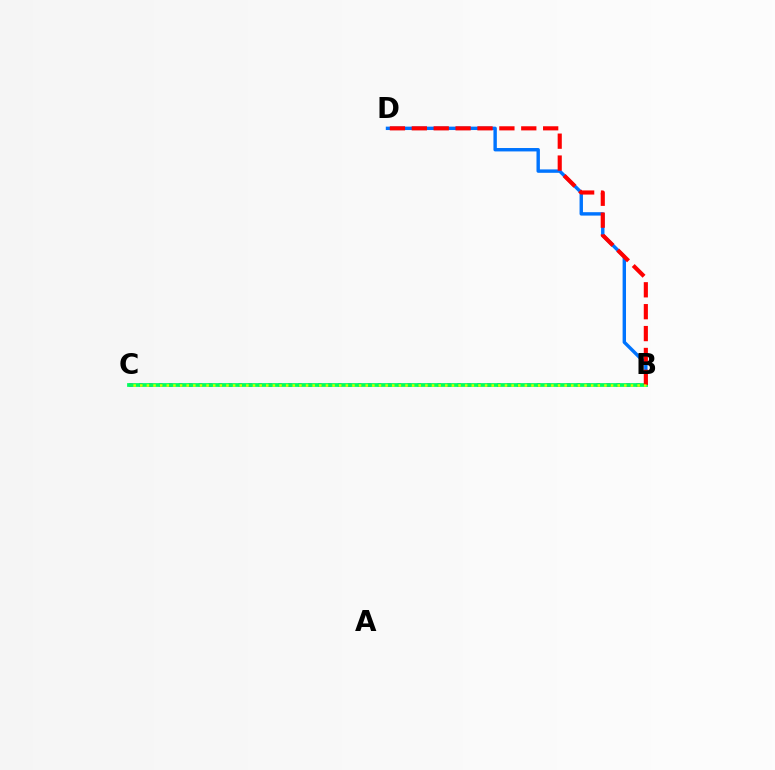{('B', 'D'): [{'color': '#0074ff', 'line_style': 'solid', 'thickness': 2.45}, {'color': '#ff0000', 'line_style': 'dashed', 'thickness': 2.97}], ('B', 'C'): [{'color': '#b900ff', 'line_style': 'dotted', 'thickness': 2.7}, {'color': '#00ff5c', 'line_style': 'solid', 'thickness': 2.71}, {'color': '#d1ff00', 'line_style': 'dotted', 'thickness': 1.8}]}